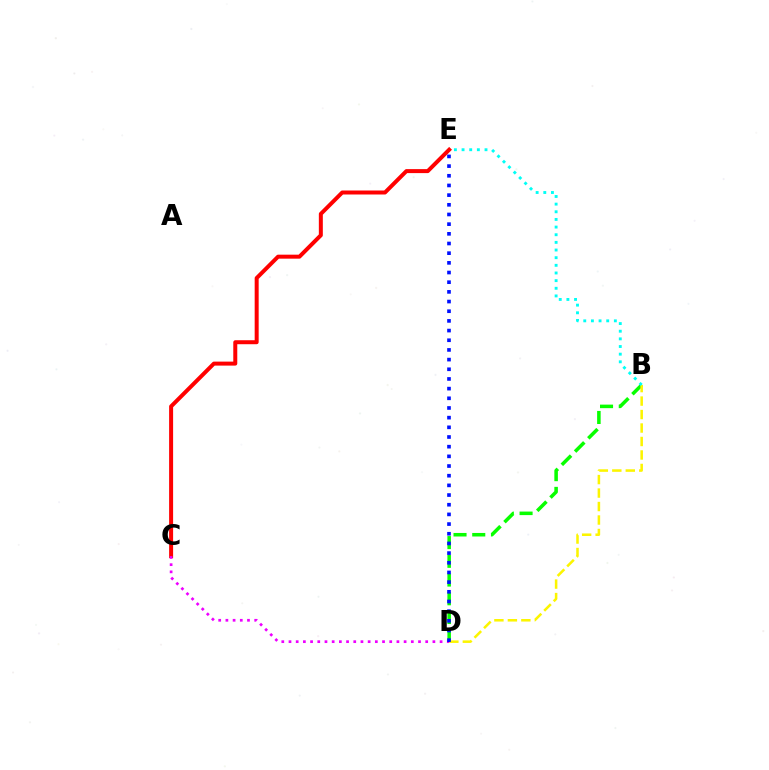{('C', 'E'): [{'color': '#ff0000', 'line_style': 'solid', 'thickness': 2.87}], ('B', 'D'): [{'color': '#08ff00', 'line_style': 'dashed', 'thickness': 2.54}, {'color': '#fcf500', 'line_style': 'dashed', 'thickness': 1.83}], ('C', 'D'): [{'color': '#ee00ff', 'line_style': 'dotted', 'thickness': 1.95}], ('D', 'E'): [{'color': '#0010ff', 'line_style': 'dotted', 'thickness': 2.63}], ('B', 'E'): [{'color': '#00fff6', 'line_style': 'dotted', 'thickness': 2.08}]}